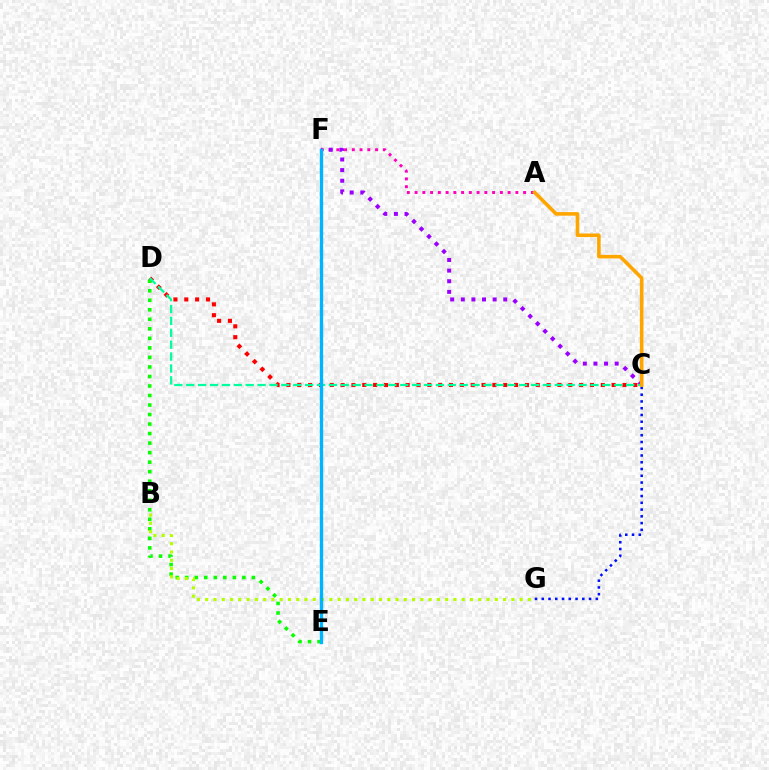{('C', 'D'): [{'color': '#ff0000', 'line_style': 'dotted', 'thickness': 2.95}, {'color': '#00ff9d', 'line_style': 'dashed', 'thickness': 1.62}], ('A', 'F'): [{'color': '#ff00bd', 'line_style': 'dotted', 'thickness': 2.11}], ('C', 'F'): [{'color': '#9b00ff', 'line_style': 'dotted', 'thickness': 2.88}], ('D', 'E'): [{'color': '#08ff00', 'line_style': 'dotted', 'thickness': 2.59}], ('C', 'G'): [{'color': '#0010ff', 'line_style': 'dotted', 'thickness': 1.84}], ('B', 'G'): [{'color': '#b3ff00', 'line_style': 'dotted', 'thickness': 2.25}], ('E', 'F'): [{'color': '#00b5ff', 'line_style': 'solid', 'thickness': 2.4}], ('A', 'C'): [{'color': '#ffa500', 'line_style': 'solid', 'thickness': 2.58}]}